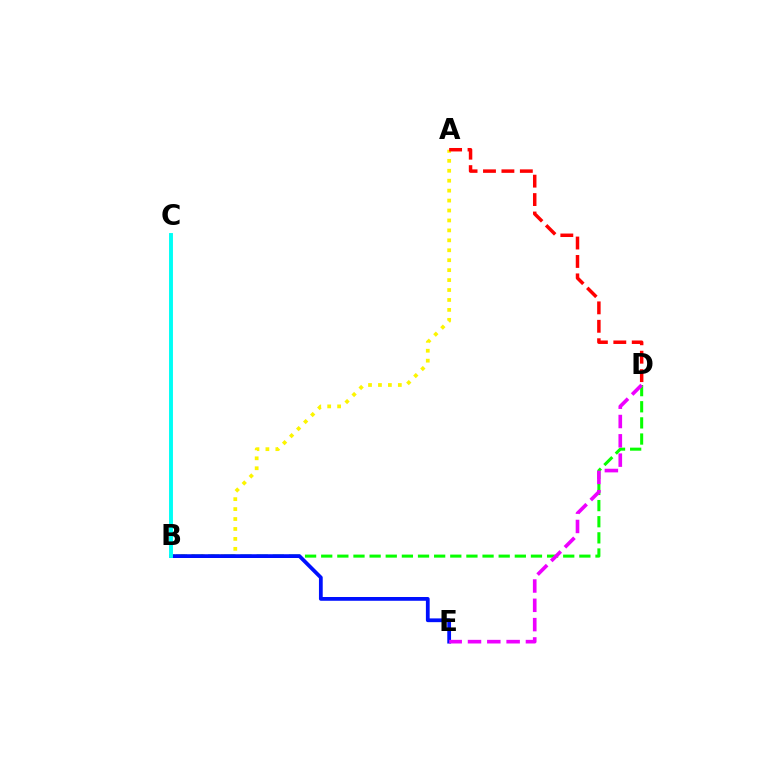{('A', 'B'): [{'color': '#fcf500', 'line_style': 'dotted', 'thickness': 2.7}], ('B', 'D'): [{'color': '#08ff00', 'line_style': 'dashed', 'thickness': 2.19}], ('A', 'D'): [{'color': '#ff0000', 'line_style': 'dashed', 'thickness': 2.5}], ('B', 'E'): [{'color': '#0010ff', 'line_style': 'solid', 'thickness': 2.71}], ('B', 'C'): [{'color': '#00fff6', 'line_style': 'solid', 'thickness': 2.81}], ('D', 'E'): [{'color': '#ee00ff', 'line_style': 'dashed', 'thickness': 2.62}]}